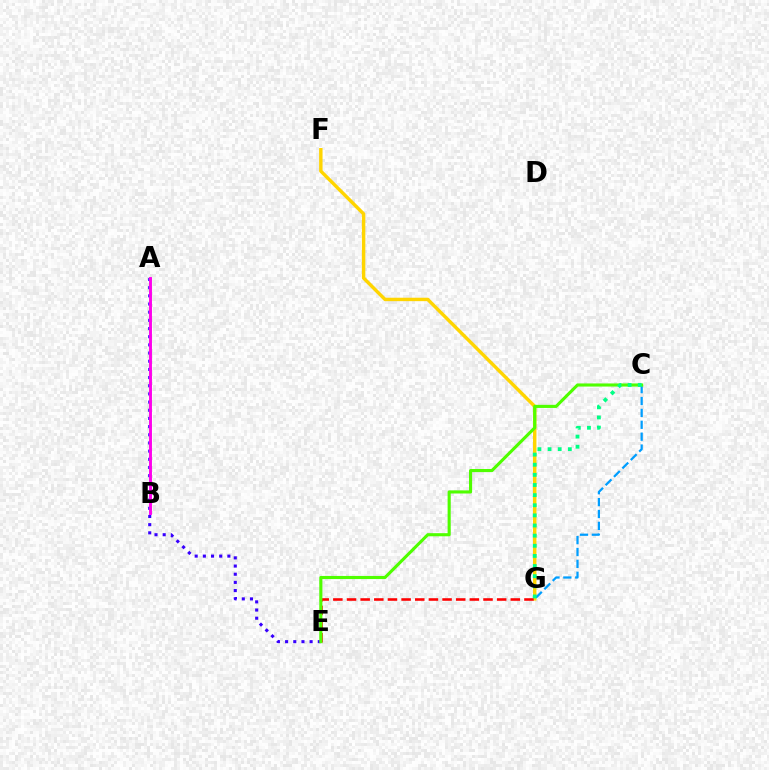{('A', 'E'): [{'color': '#3700ff', 'line_style': 'dotted', 'thickness': 2.22}], ('F', 'G'): [{'color': '#ffd500', 'line_style': 'solid', 'thickness': 2.47}], ('E', 'G'): [{'color': '#ff0000', 'line_style': 'dashed', 'thickness': 1.85}], ('C', 'G'): [{'color': '#009eff', 'line_style': 'dashed', 'thickness': 1.61}, {'color': '#00ff86', 'line_style': 'dotted', 'thickness': 2.75}], ('C', 'E'): [{'color': '#4fff00', 'line_style': 'solid', 'thickness': 2.24}], ('A', 'B'): [{'color': '#ff00ed', 'line_style': 'solid', 'thickness': 2.09}]}